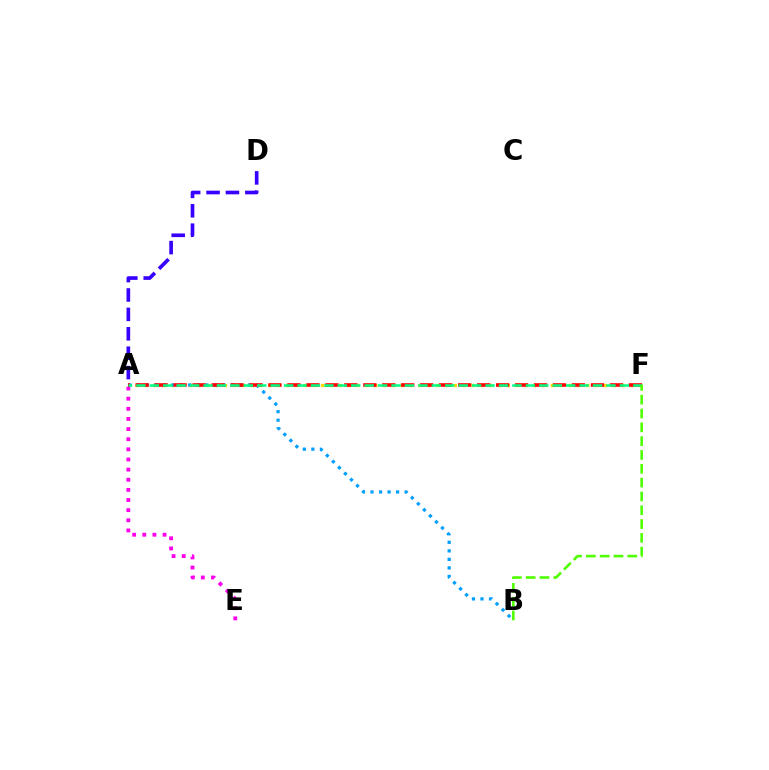{('A', 'F'): [{'color': '#ffd500', 'line_style': 'dotted', 'thickness': 2.4}, {'color': '#ff0000', 'line_style': 'dashed', 'thickness': 2.58}, {'color': '#00ff86', 'line_style': 'dashed', 'thickness': 1.82}], ('A', 'B'): [{'color': '#009eff', 'line_style': 'dotted', 'thickness': 2.32}], ('A', 'E'): [{'color': '#ff00ed', 'line_style': 'dotted', 'thickness': 2.75}], ('A', 'D'): [{'color': '#3700ff', 'line_style': 'dashed', 'thickness': 2.64}], ('B', 'F'): [{'color': '#4fff00', 'line_style': 'dashed', 'thickness': 1.88}]}